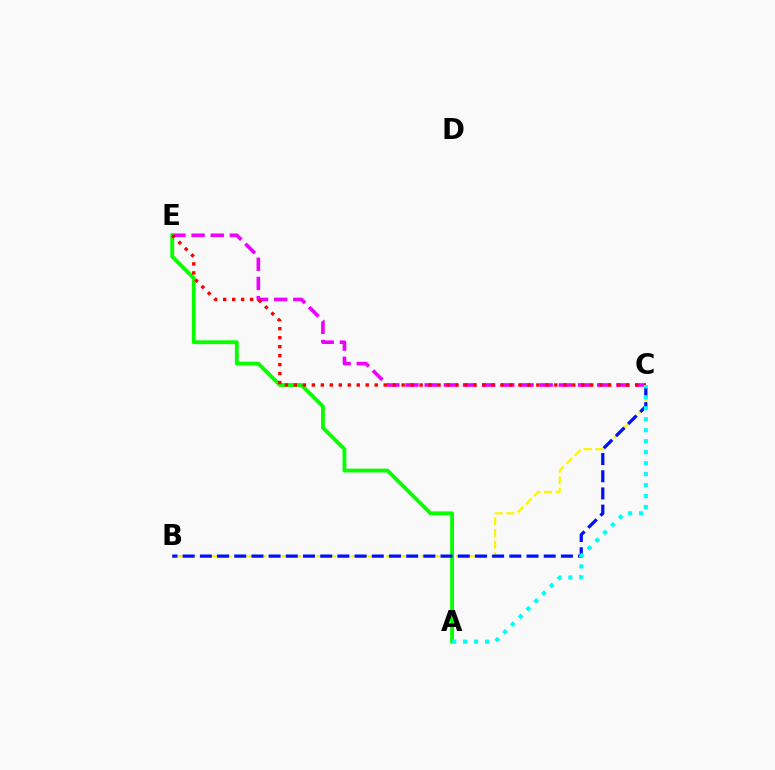{('B', 'C'): [{'color': '#fcf500', 'line_style': 'dashed', 'thickness': 1.58}, {'color': '#0010ff', 'line_style': 'dashed', 'thickness': 2.34}], ('C', 'E'): [{'color': '#ee00ff', 'line_style': 'dashed', 'thickness': 2.6}, {'color': '#ff0000', 'line_style': 'dotted', 'thickness': 2.44}], ('A', 'E'): [{'color': '#08ff00', 'line_style': 'solid', 'thickness': 2.77}], ('A', 'C'): [{'color': '#00fff6', 'line_style': 'dotted', 'thickness': 2.98}]}